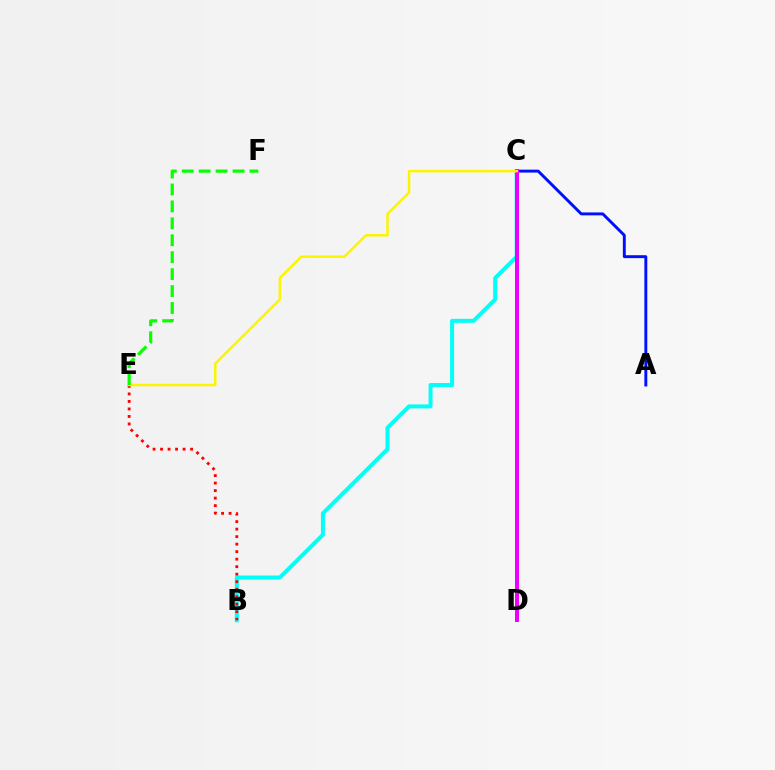{('B', 'C'): [{'color': '#00fff6', 'line_style': 'solid', 'thickness': 2.86}], ('A', 'C'): [{'color': '#0010ff', 'line_style': 'solid', 'thickness': 2.11}], ('C', 'D'): [{'color': '#ee00ff', 'line_style': 'solid', 'thickness': 2.88}], ('B', 'E'): [{'color': '#ff0000', 'line_style': 'dotted', 'thickness': 2.04}], ('C', 'E'): [{'color': '#fcf500', 'line_style': 'solid', 'thickness': 1.8}], ('E', 'F'): [{'color': '#08ff00', 'line_style': 'dashed', 'thickness': 2.3}]}